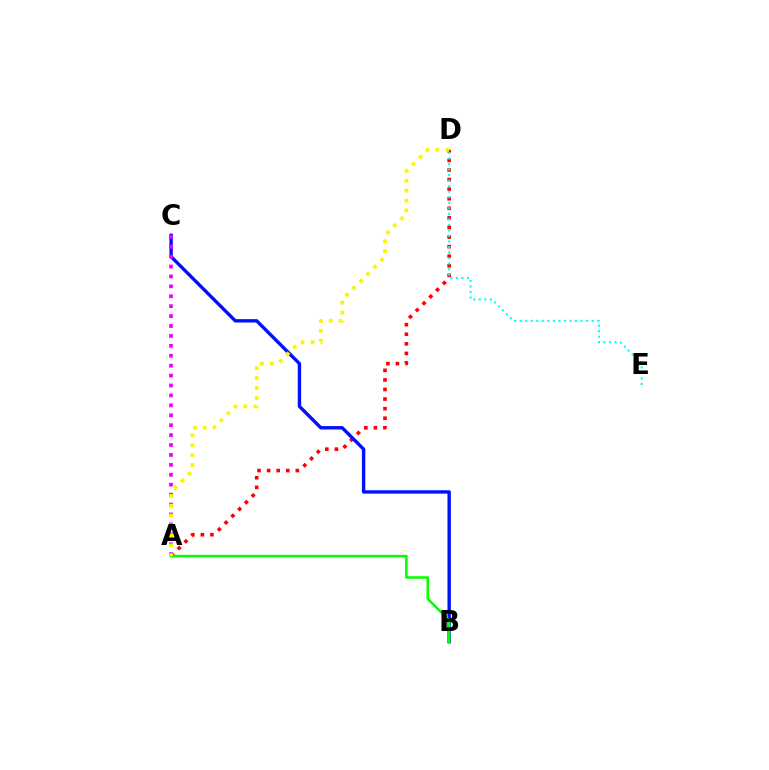{('A', 'D'): [{'color': '#ff0000', 'line_style': 'dotted', 'thickness': 2.6}, {'color': '#fcf500', 'line_style': 'dotted', 'thickness': 2.69}], ('B', 'C'): [{'color': '#0010ff', 'line_style': 'solid', 'thickness': 2.44}], ('A', 'B'): [{'color': '#08ff00', 'line_style': 'solid', 'thickness': 1.87}], ('A', 'C'): [{'color': '#ee00ff', 'line_style': 'dotted', 'thickness': 2.69}], ('D', 'E'): [{'color': '#00fff6', 'line_style': 'dotted', 'thickness': 1.5}]}